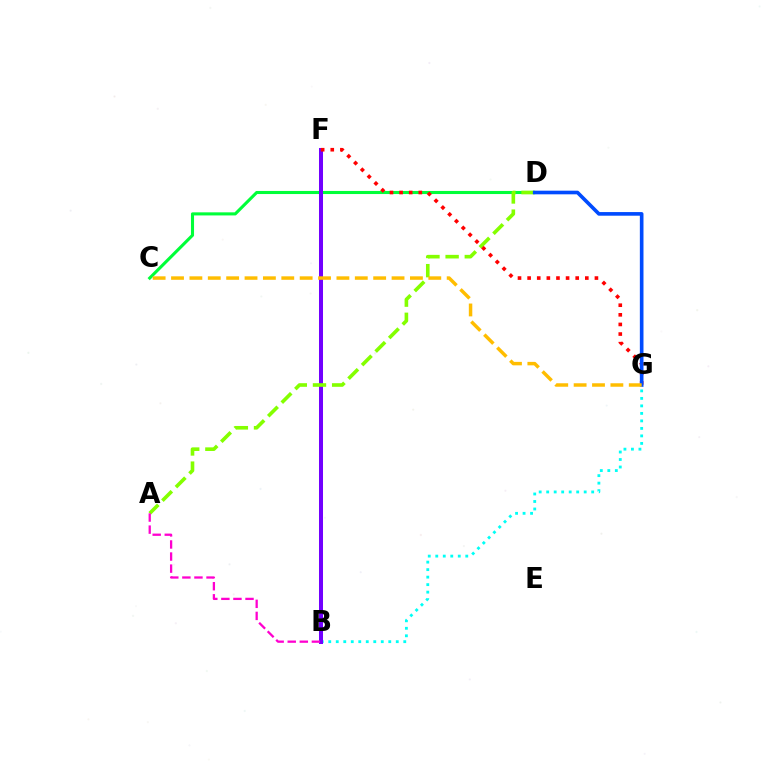{('B', 'G'): [{'color': '#00fff6', 'line_style': 'dotted', 'thickness': 2.04}], ('C', 'D'): [{'color': '#00ff39', 'line_style': 'solid', 'thickness': 2.22}], ('B', 'F'): [{'color': '#7200ff', 'line_style': 'solid', 'thickness': 2.89}], ('A', 'D'): [{'color': '#84ff00', 'line_style': 'dashed', 'thickness': 2.6}], ('F', 'G'): [{'color': '#ff0000', 'line_style': 'dotted', 'thickness': 2.61}], ('A', 'B'): [{'color': '#ff00cf', 'line_style': 'dashed', 'thickness': 1.64}], ('D', 'G'): [{'color': '#004bff', 'line_style': 'solid', 'thickness': 2.62}], ('C', 'G'): [{'color': '#ffbd00', 'line_style': 'dashed', 'thickness': 2.5}]}